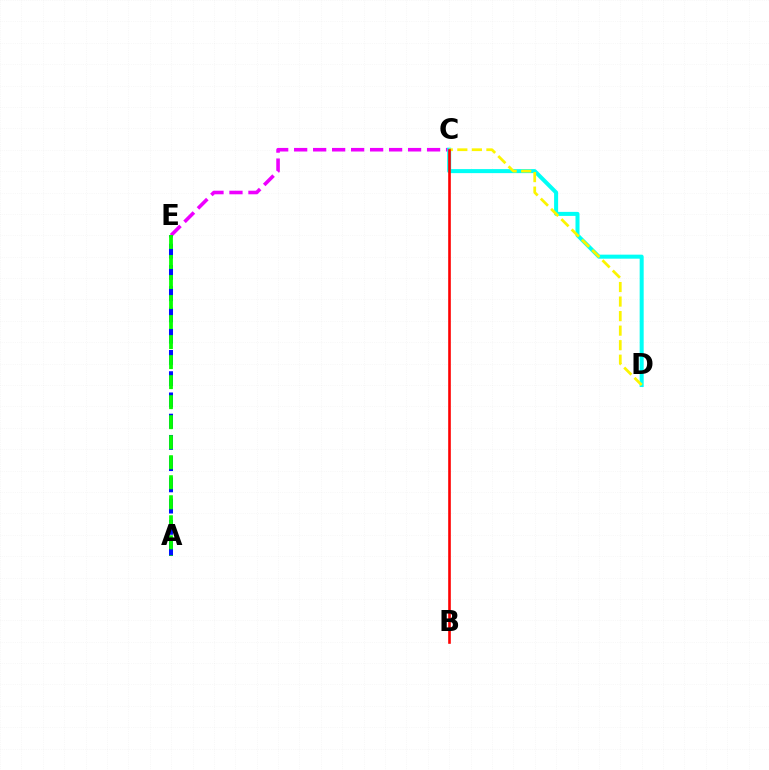{('C', 'E'): [{'color': '#ee00ff', 'line_style': 'dashed', 'thickness': 2.58}], ('C', 'D'): [{'color': '#00fff6', 'line_style': 'solid', 'thickness': 2.9}, {'color': '#fcf500', 'line_style': 'dashed', 'thickness': 1.97}], ('A', 'E'): [{'color': '#0010ff', 'line_style': 'dashed', 'thickness': 2.89}, {'color': '#08ff00', 'line_style': 'dashed', 'thickness': 2.72}], ('B', 'C'): [{'color': '#ff0000', 'line_style': 'solid', 'thickness': 1.89}]}